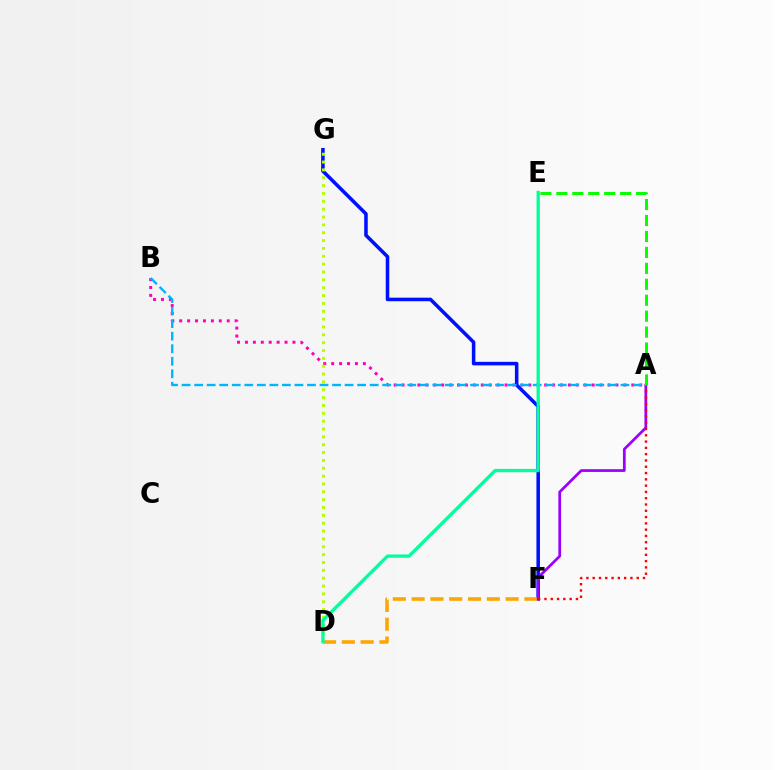{('A', 'B'): [{'color': '#ff00bd', 'line_style': 'dotted', 'thickness': 2.15}, {'color': '#00b5ff', 'line_style': 'dashed', 'thickness': 1.7}], ('F', 'G'): [{'color': '#0010ff', 'line_style': 'solid', 'thickness': 2.55}], ('D', 'G'): [{'color': '#b3ff00', 'line_style': 'dotted', 'thickness': 2.13}], ('D', 'F'): [{'color': '#ffa500', 'line_style': 'dashed', 'thickness': 2.55}], ('A', 'F'): [{'color': '#9b00ff', 'line_style': 'solid', 'thickness': 1.97}, {'color': '#ff0000', 'line_style': 'dotted', 'thickness': 1.71}], ('A', 'E'): [{'color': '#08ff00', 'line_style': 'dashed', 'thickness': 2.17}], ('D', 'E'): [{'color': '#00ff9d', 'line_style': 'solid', 'thickness': 2.38}]}